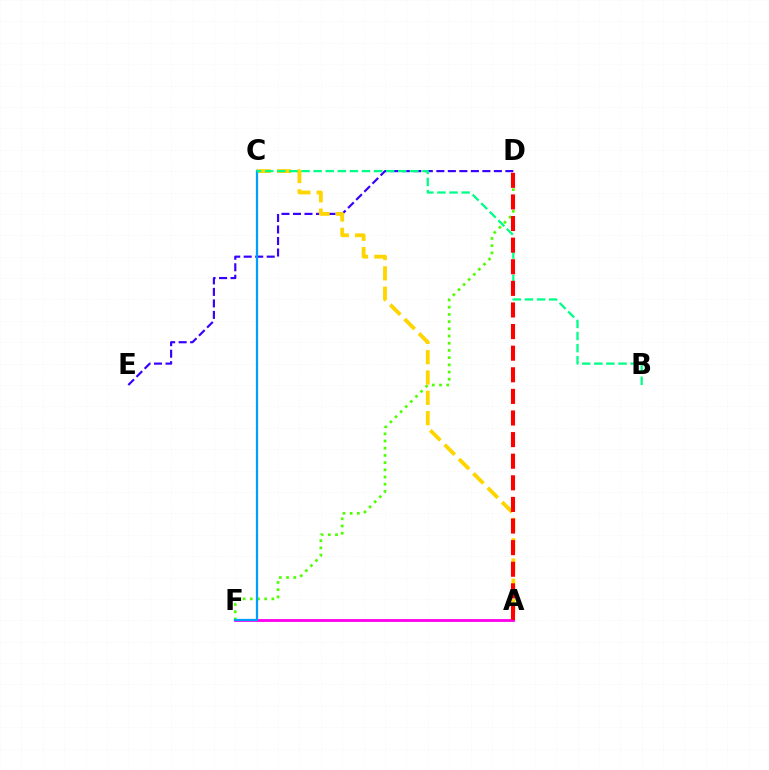{('D', 'F'): [{'color': '#4fff00', 'line_style': 'dotted', 'thickness': 1.96}], ('D', 'E'): [{'color': '#3700ff', 'line_style': 'dashed', 'thickness': 1.56}], ('A', 'C'): [{'color': '#ffd500', 'line_style': 'dashed', 'thickness': 2.76}], ('A', 'F'): [{'color': '#ff00ed', 'line_style': 'solid', 'thickness': 2.03}], ('C', 'F'): [{'color': '#009eff', 'line_style': 'solid', 'thickness': 1.62}], ('B', 'C'): [{'color': '#00ff86', 'line_style': 'dashed', 'thickness': 1.64}], ('A', 'D'): [{'color': '#ff0000', 'line_style': 'dashed', 'thickness': 2.94}]}